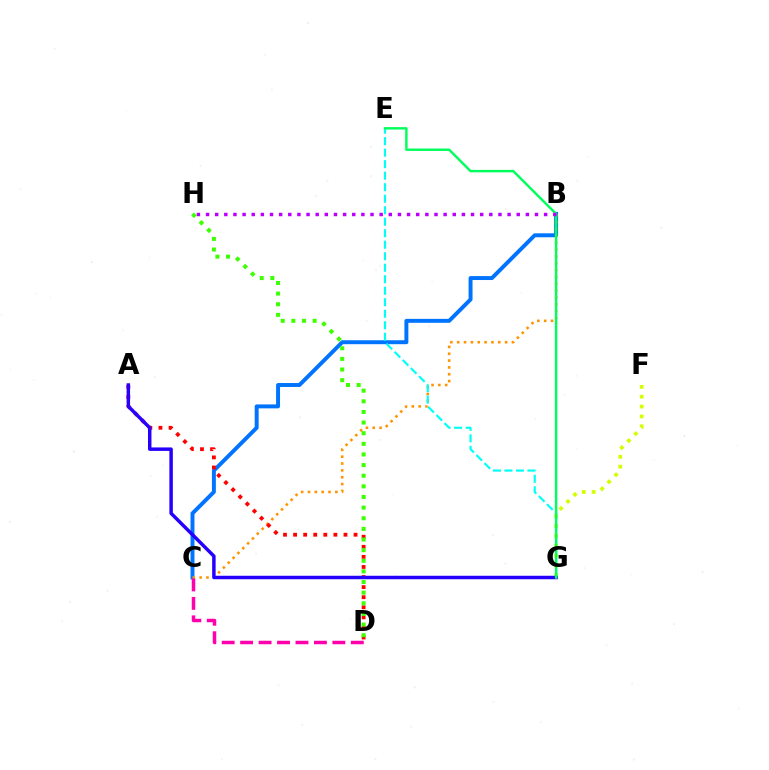{('B', 'C'): [{'color': '#0074ff', 'line_style': 'solid', 'thickness': 2.84}, {'color': '#ff9400', 'line_style': 'dotted', 'thickness': 1.86}], ('F', 'G'): [{'color': '#d1ff00', 'line_style': 'dotted', 'thickness': 2.68}], ('A', 'D'): [{'color': '#ff0000', 'line_style': 'dotted', 'thickness': 2.74}], ('A', 'G'): [{'color': '#2500ff', 'line_style': 'solid', 'thickness': 2.5}], ('E', 'G'): [{'color': '#00fff6', 'line_style': 'dashed', 'thickness': 1.56}, {'color': '#00ff5c', 'line_style': 'solid', 'thickness': 1.75}], ('D', 'H'): [{'color': '#3dff00', 'line_style': 'dotted', 'thickness': 2.89}], ('C', 'D'): [{'color': '#ff00ac', 'line_style': 'dashed', 'thickness': 2.51}], ('B', 'H'): [{'color': '#b900ff', 'line_style': 'dotted', 'thickness': 2.48}]}